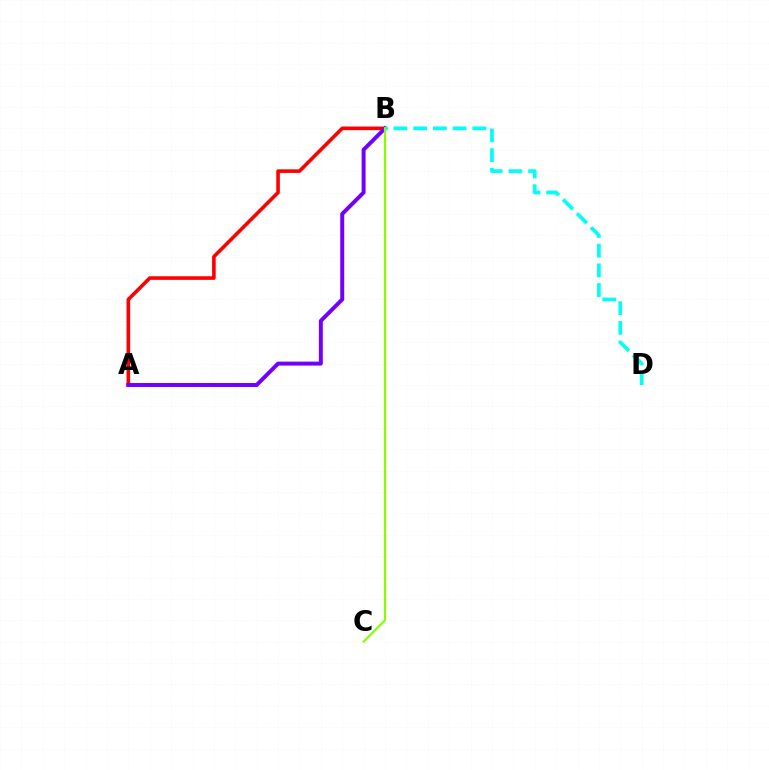{('A', 'B'): [{'color': '#ff0000', 'line_style': 'solid', 'thickness': 2.6}, {'color': '#7200ff', 'line_style': 'solid', 'thickness': 2.86}], ('B', 'D'): [{'color': '#00fff6', 'line_style': 'dashed', 'thickness': 2.68}], ('B', 'C'): [{'color': '#84ff00', 'line_style': 'solid', 'thickness': 1.55}]}